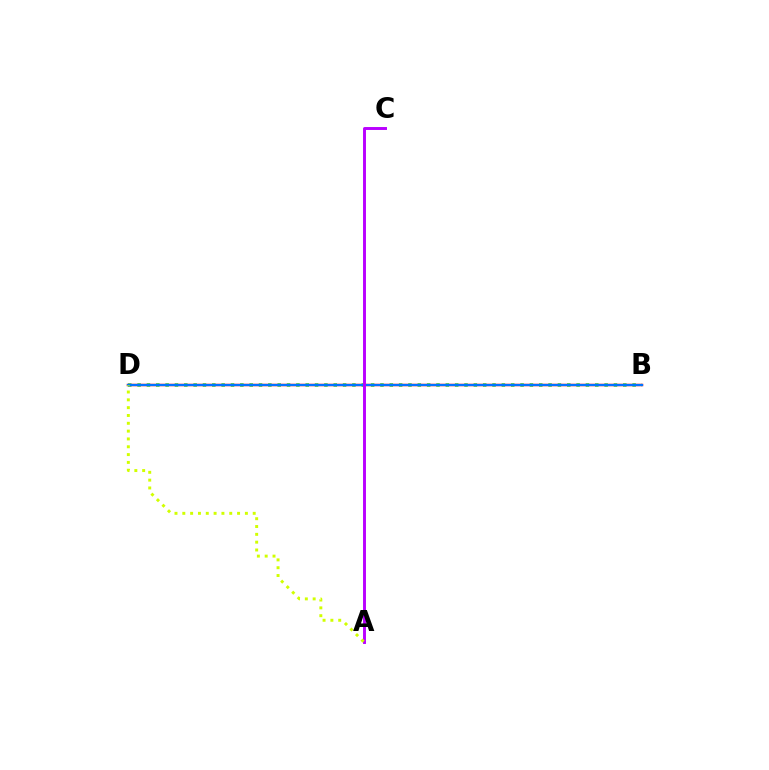{('B', 'D'): [{'color': '#00ff5c', 'line_style': 'dotted', 'thickness': 2.54}, {'color': '#ff0000', 'line_style': 'solid', 'thickness': 1.77}, {'color': '#0074ff', 'line_style': 'solid', 'thickness': 1.57}], ('A', 'C'): [{'color': '#b900ff', 'line_style': 'solid', 'thickness': 2.11}], ('A', 'D'): [{'color': '#d1ff00', 'line_style': 'dotted', 'thickness': 2.13}]}